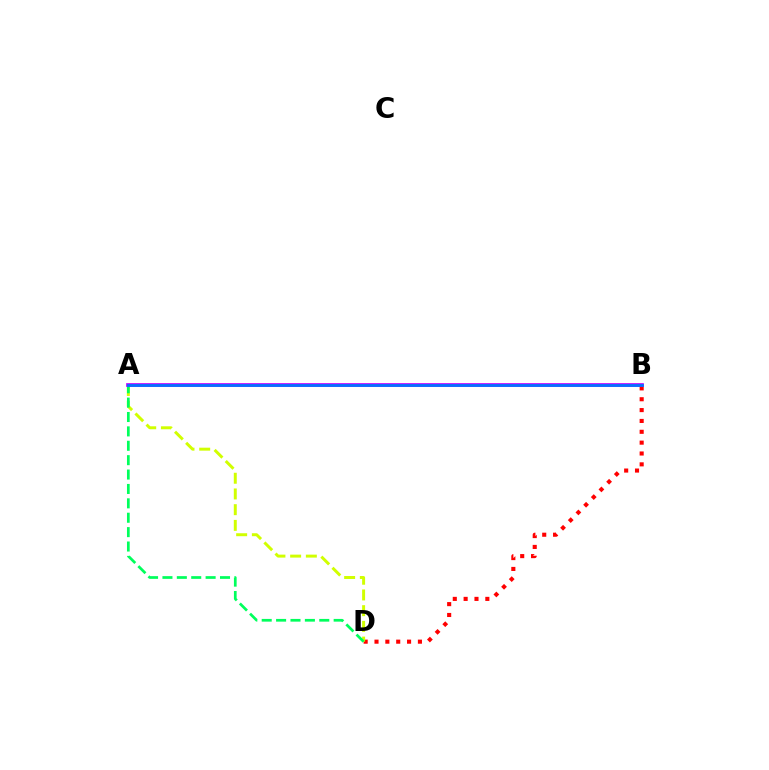{('B', 'D'): [{'color': '#ff0000', 'line_style': 'dotted', 'thickness': 2.95}], ('A', 'D'): [{'color': '#d1ff00', 'line_style': 'dashed', 'thickness': 2.13}, {'color': '#00ff5c', 'line_style': 'dashed', 'thickness': 1.95}], ('A', 'B'): [{'color': '#b900ff', 'line_style': 'solid', 'thickness': 2.66}, {'color': '#0074ff', 'line_style': 'solid', 'thickness': 1.98}]}